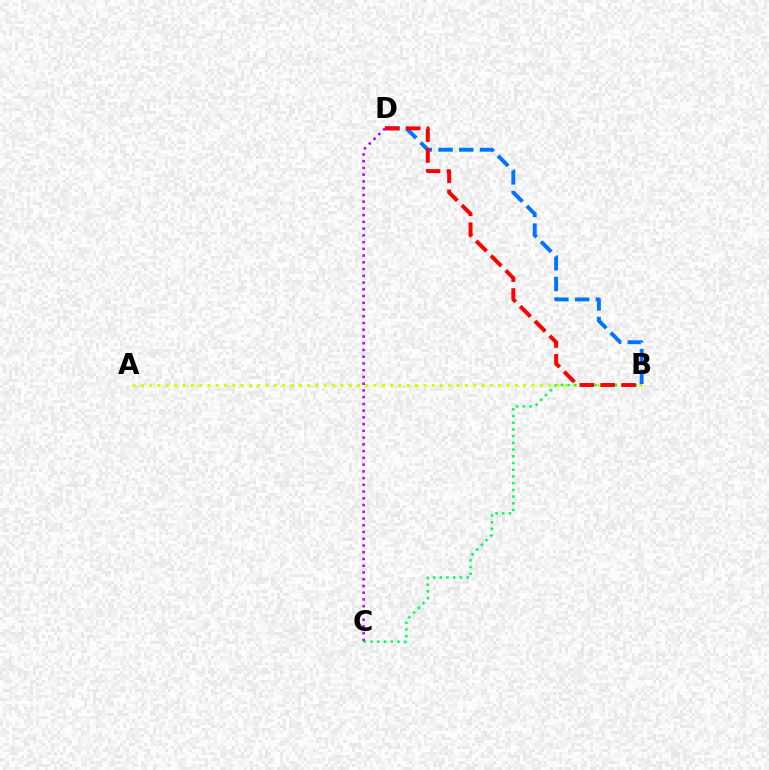{('A', 'B'): [{'color': '#d1ff00', 'line_style': 'dotted', 'thickness': 2.26}], ('B', 'C'): [{'color': '#00ff5c', 'line_style': 'dotted', 'thickness': 1.82}], ('B', 'D'): [{'color': '#0074ff', 'line_style': 'dashed', 'thickness': 2.82}, {'color': '#ff0000', 'line_style': 'dashed', 'thickness': 2.84}], ('C', 'D'): [{'color': '#b900ff', 'line_style': 'dotted', 'thickness': 1.83}]}